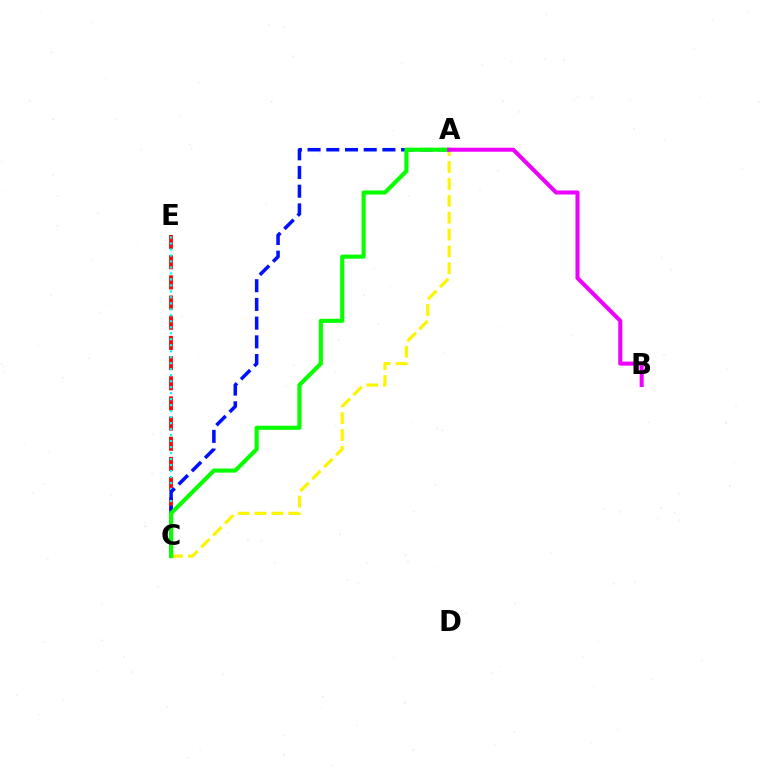{('C', 'E'): [{'color': '#ff0000', 'line_style': 'dashed', 'thickness': 2.74}, {'color': '#00fff6', 'line_style': 'dotted', 'thickness': 1.63}], ('A', 'C'): [{'color': '#fcf500', 'line_style': 'dashed', 'thickness': 2.29}, {'color': '#0010ff', 'line_style': 'dashed', 'thickness': 2.54}, {'color': '#08ff00', 'line_style': 'solid', 'thickness': 2.97}], ('A', 'B'): [{'color': '#ee00ff', 'line_style': 'solid', 'thickness': 2.91}]}